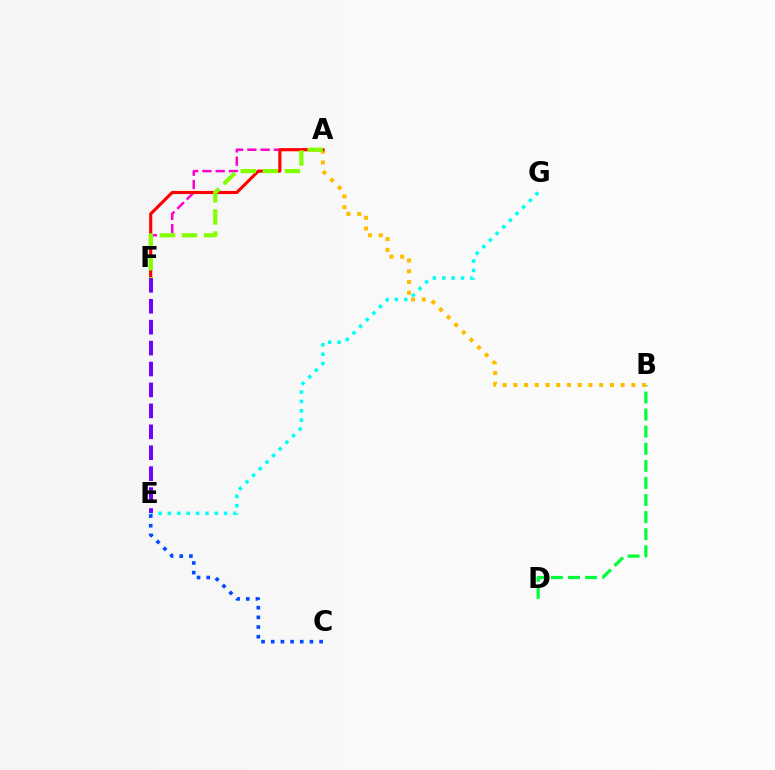{('E', 'G'): [{'color': '#00fff6', 'line_style': 'dotted', 'thickness': 2.55}], ('B', 'D'): [{'color': '#00ff39', 'line_style': 'dashed', 'thickness': 2.32}], ('C', 'E'): [{'color': '#004bff', 'line_style': 'dotted', 'thickness': 2.63}], ('A', 'B'): [{'color': '#ffbd00', 'line_style': 'dotted', 'thickness': 2.91}], ('A', 'F'): [{'color': '#ff00cf', 'line_style': 'dashed', 'thickness': 1.8}, {'color': '#ff0000', 'line_style': 'solid', 'thickness': 2.25}, {'color': '#84ff00', 'line_style': 'dashed', 'thickness': 3.0}], ('E', 'F'): [{'color': '#7200ff', 'line_style': 'dashed', 'thickness': 2.84}]}